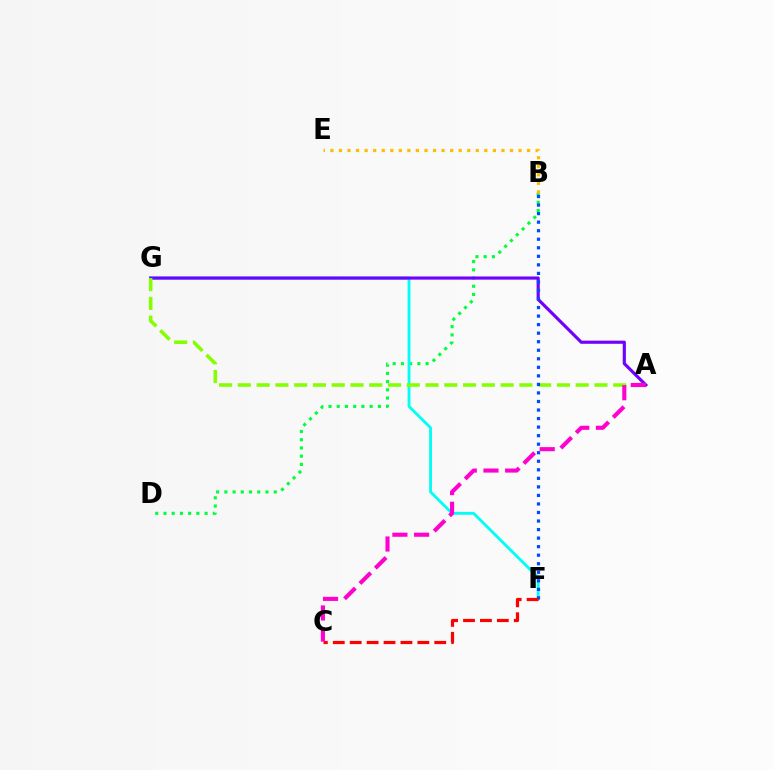{('B', 'D'): [{'color': '#00ff39', 'line_style': 'dotted', 'thickness': 2.24}], ('B', 'E'): [{'color': '#ffbd00', 'line_style': 'dotted', 'thickness': 2.32}], ('F', 'G'): [{'color': '#00fff6', 'line_style': 'solid', 'thickness': 2.05}], ('A', 'G'): [{'color': '#7200ff', 'line_style': 'solid', 'thickness': 2.27}, {'color': '#84ff00', 'line_style': 'dashed', 'thickness': 2.55}], ('B', 'F'): [{'color': '#004bff', 'line_style': 'dotted', 'thickness': 2.32}], ('C', 'F'): [{'color': '#ff0000', 'line_style': 'dashed', 'thickness': 2.3}], ('A', 'C'): [{'color': '#ff00cf', 'line_style': 'dashed', 'thickness': 2.95}]}